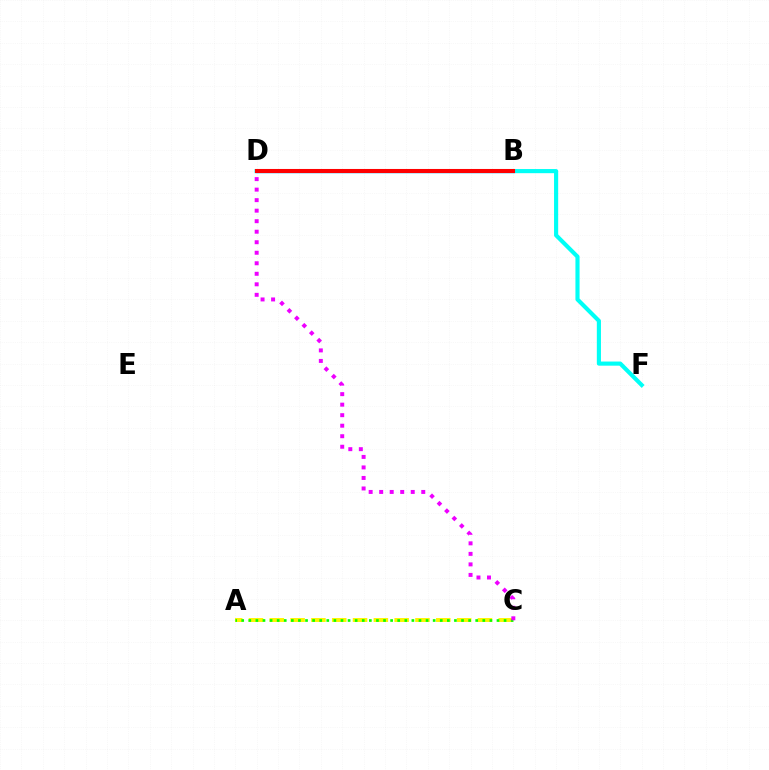{('A', 'C'): [{'color': '#fcf500', 'line_style': 'dashed', 'thickness': 2.83}, {'color': '#08ff00', 'line_style': 'dotted', 'thickness': 1.93}], ('B', 'D'): [{'color': '#0010ff', 'line_style': 'solid', 'thickness': 2.3}, {'color': '#ff0000', 'line_style': 'solid', 'thickness': 2.92}], ('D', 'F'): [{'color': '#00fff6', 'line_style': 'solid', 'thickness': 2.98}], ('C', 'D'): [{'color': '#ee00ff', 'line_style': 'dotted', 'thickness': 2.86}]}